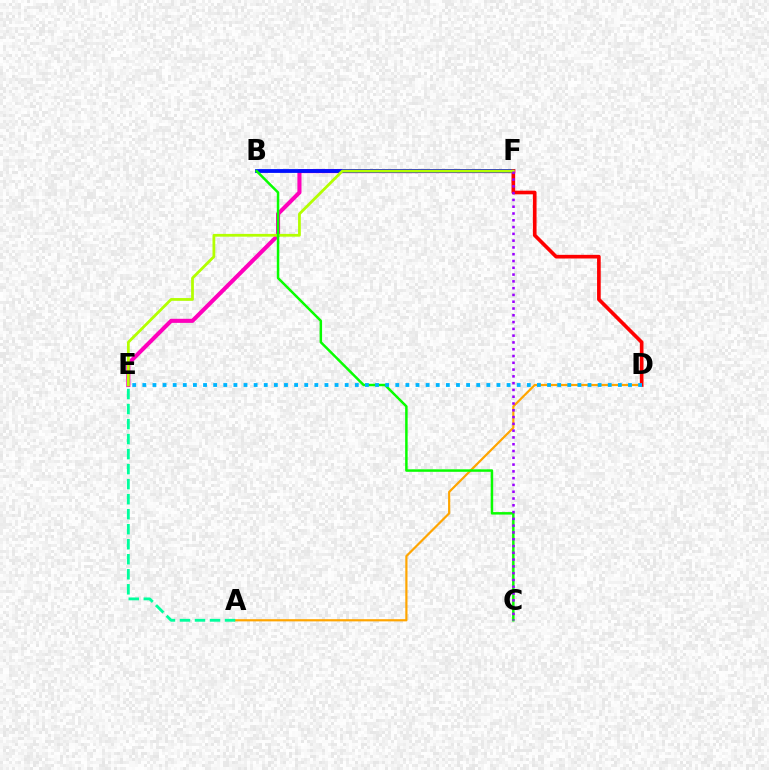{('E', 'F'): [{'color': '#ff00bd', 'line_style': 'solid', 'thickness': 2.94}, {'color': '#b3ff00', 'line_style': 'solid', 'thickness': 1.99}], ('A', 'D'): [{'color': '#ffa500', 'line_style': 'solid', 'thickness': 1.58}], ('B', 'F'): [{'color': '#0010ff', 'line_style': 'solid', 'thickness': 2.74}], ('D', 'F'): [{'color': '#ff0000', 'line_style': 'solid', 'thickness': 2.63}], ('B', 'C'): [{'color': '#08ff00', 'line_style': 'solid', 'thickness': 1.79}], ('D', 'E'): [{'color': '#00b5ff', 'line_style': 'dotted', 'thickness': 2.75}], ('A', 'E'): [{'color': '#00ff9d', 'line_style': 'dashed', 'thickness': 2.04}], ('C', 'F'): [{'color': '#9b00ff', 'line_style': 'dotted', 'thickness': 1.84}]}